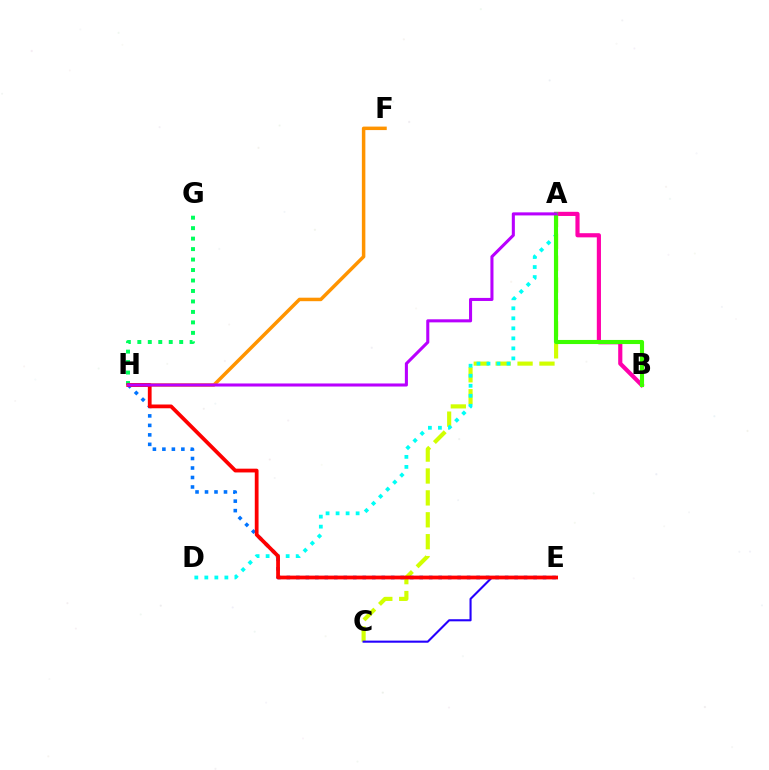{('F', 'H'): [{'color': '#ff9400', 'line_style': 'solid', 'thickness': 2.51}], ('A', 'C'): [{'color': '#d1ff00', 'line_style': 'dashed', 'thickness': 2.98}], ('A', 'D'): [{'color': '#00fff6', 'line_style': 'dotted', 'thickness': 2.72}], ('E', 'H'): [{'color': '#0074ff', 'line_style': 'dotted', 'thickness': 2.58}, {'color': '#ff0000', 'line_style': 'solid', 'thickness': 2.71}], ('A', 'B'): [{'color': '#ff00ac', 'line_style': 'solid', 'thickness': 2.99}, {'color': '#3dff00', 'line_style': 'solid', 'thickness': 2.96}], ('G', 'H'): [{'color': '#00ff5c', 'line_style': 'dotted', 'thickness': 2.84}], ('C', 'E'): [{'color': '#2500ff', 'line_style': 'solid', 'thickness': 1.51}], ('A', 'H'): [{'color': '#b900ff', 'line_style': 'solid', 'thickness': 2.2}]}